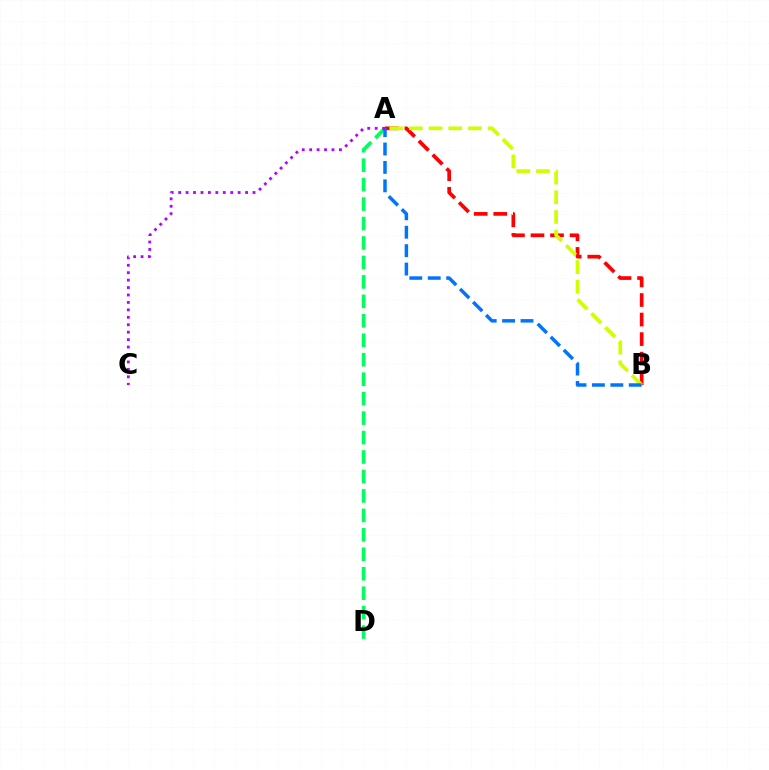{('A', 'B'): [{'color': '#ff0000', 'line_style': 'dashed', 'thickness': 2.66}, {'color': '#d1ff00', 'line_style': 'dashed', 'thickness': 2.67}, {'color': '#0074ff', 'line_style': 'dashed', 'thickness': 2.5}], ('A', 'D'): [{'color': '#00ff5c', 'line_style': 'dashed', 'thickness': 2.64}], ('A', 'C'): [{'color': '#b900ff', 'line_style': 'dotted', 'thickness': 2.02}]}